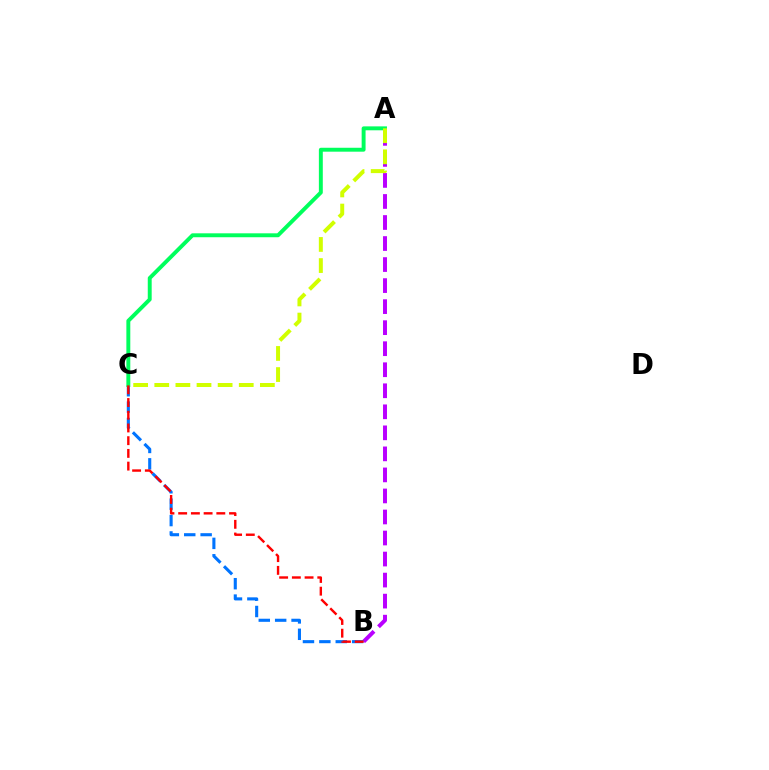{('A', 'B'): [{'color': '#b900ff', 'line_style': 'dashed', 'thickness': 2.86}], ('B', 'C'): [{'color': '#0074ff', 'line_style': 'dashed', 'thickness': 2.23}, {'color': '#ff0000', 'line_style': 'dashed', 'thickness': 1.73}], ('A', 'C'): [{'color': '#00ff5c', 'line_style': 'solid', 'thickness': 2.82}, {'color': '#d1ff00', 'line_style': 'dashed', 'thickness': 2.87}]}